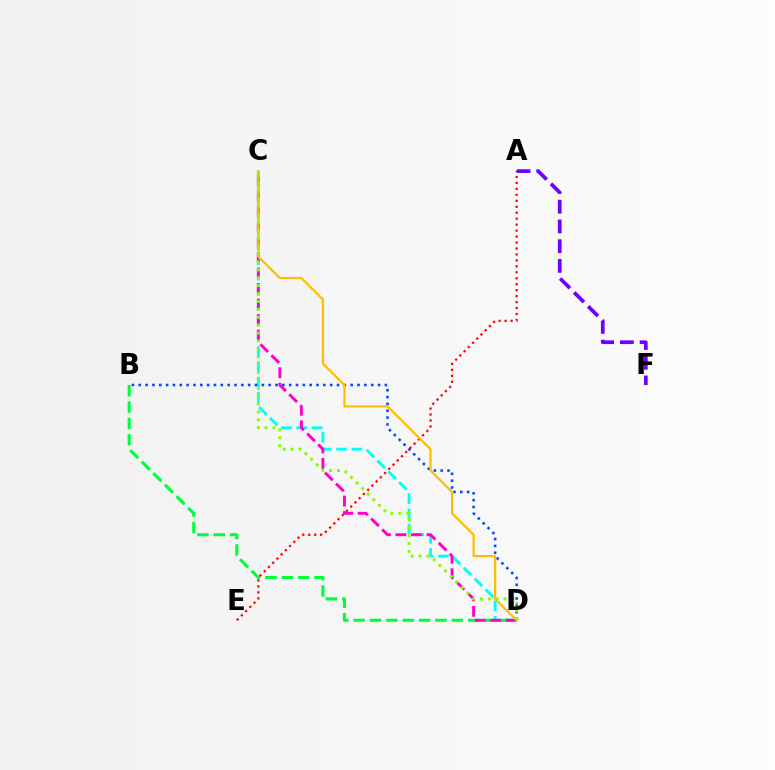{('B', 'D'): [{'color': '#00ff39', 'line_style': 'dashed', 'thickness': 2.22}, {'color': '#004bff', 'line_style': 'dotted', 'thickness': 1.86}], ('C', 'D'): [{'color': '#00fff6', 'line_style': 'dashed', 'thickness': 2.08}, {'color': '#ff00cf', 'line_style': 'dashed', 'thickness': 2.11}, {'color': '#ffbd00', 'line_style': 'solid', 'thickness': 1.6}, {'color': '#84ff00', 'line_style': 'dotted', 'thickness': 2.14}], ('A', 'E'): [{'color': '#ff0000', 'line_style': 'dotted', 'thickness': 1.62}], ('A', 'F'): [{'color': '#7200ff', 'line_style': 'dashed', 'thickness': 2.68}]}